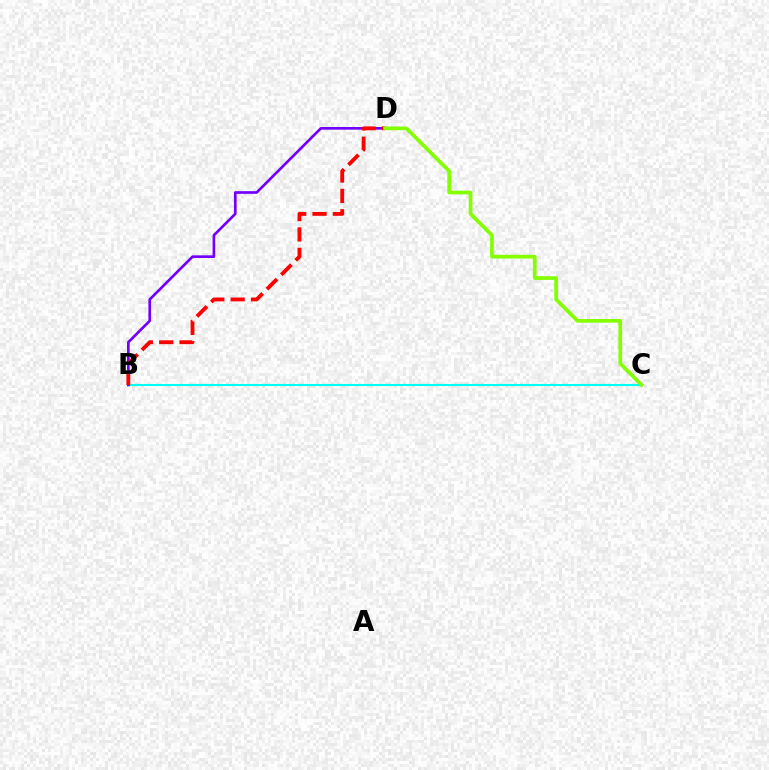{('B', 'C'): [{'color': '#00fff6', 'line_style': 'solid', 'thickness': 1.52}], ('B', 'D'): [{'color': '#7200ff', 'line_style': 'solid', 'thickness': 1.93}, {'color': '#ff0000', 'line_style': 'dashed', 'thickness': 2.76}], ('C', 'D'): [{'color': '#84ff00', 'line_style': 'solid', 'thickness': 2.66}]}